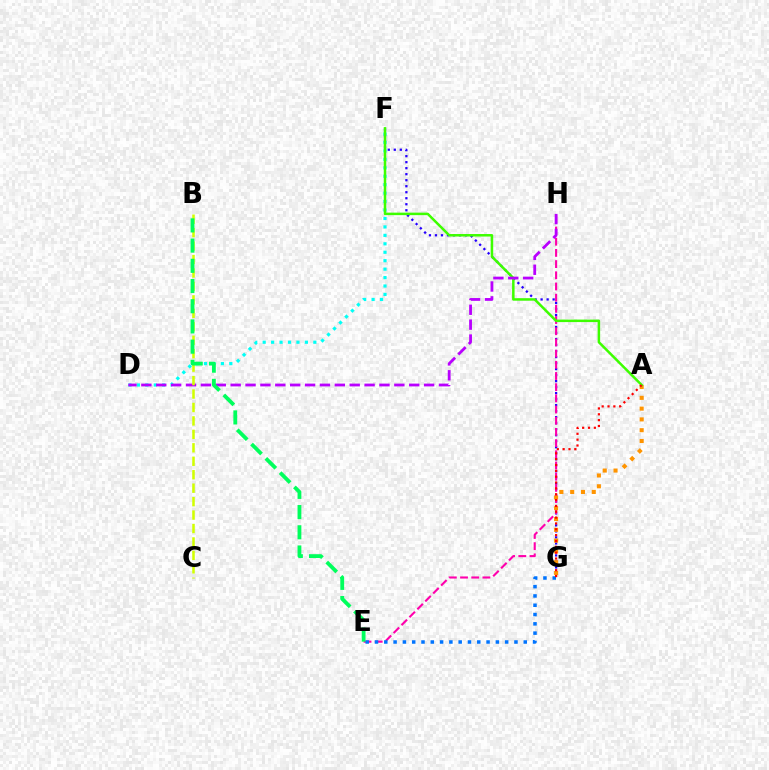{('F', 'G'): [{'color': '#2500ff', 'line_style': 'dotted', 'thickness': 1.63}], ('E', 'H'): [{'color': '#ff00ac', 'line_style': 'dashed', 'thickness': 1.52}], ('D', 'F'): [{'color': '#00fff6', 'line_style': 'dotted', 'thickness': 2.29}], ('A', 'G'): [{'color': '#ff9400', 'line_style': 'dotted', 'thickness': 2.93}, {'color': '#ff0000', 'line_style': 'dotted', 'thickness': 1.59}], ('E', 'G'): [{'color': '#0074ff', 'line_style': 'dotted', 'thickness': 2.53}], ('A', 'F'): [{'color': '#3dff00', 'line_style': 'solid', 'thickness': 1.8}], ('D', 'H'): [{'color': '#b900ff', 'line_style': 'dashed', 'thickness': 2.02}], ('B', 'C'): [{'color': '#d1ff00', 'line_style': 'dashed', 'thickness': 1.83}], ('B', 'E'): [{'color': '#00ff5c', 'line_style': 'dashed', 'thickness': 2.74}]}